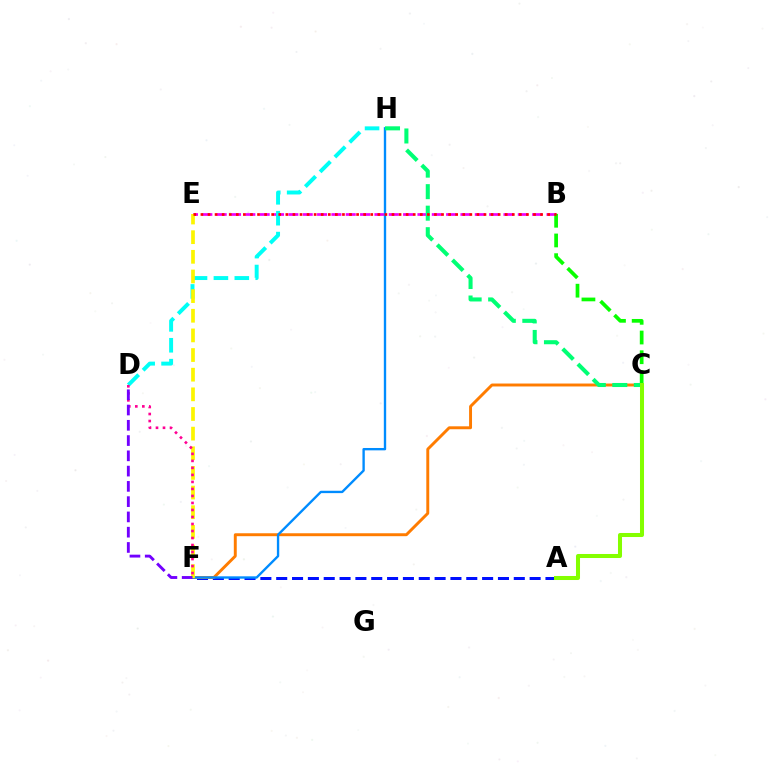{('A', 'F'): [{'color': '#0010ff', 'line_style': 'dashed', 'thickness': 2.15}], ('C', 'F'): [{'color': '#ff7c00', 'line_style': 'solid', 'thickness': 2.11}], ('B', 'E'): [{'color': '#ee00ff', 'line_style': 'dashed', 'thickness': 1.95}, {'color': '#ff0000', 'line_style': 'dotted', 'thickness': 1.92}], ('D', 'H'): [{'color': '#00fff6', 'line_style': 'dashed', 'thickness': 2.84}], ('B', 'C'): [{'color': '#08ff00', 'line_style': 'dashed', 'thickness': 2.68}], ('F', 'H'): [{'color': '#008cff', 'line_style': 'solid', 'thickness': 1.7}], ('E', 'F'): [{'color': '#fcf500', 'line_style': 'dashed', 'thickness': 2.67}], ('D', 'F'): [{'color': '#ff0094', 'line_style': 'dotted', 'thickness': 1.9}, {'color': '#7200ff', 'line_style': 'dashed', 'thickness': 2.07}], ('C', 'H'): [{'color': '#00ff74', 'line_style': 'dashed', 'thickness': 2.92}], ('A', 'C'): [{'color': '#84ff00', 'line_style': 'solid', 'thickness': 2.9}]}